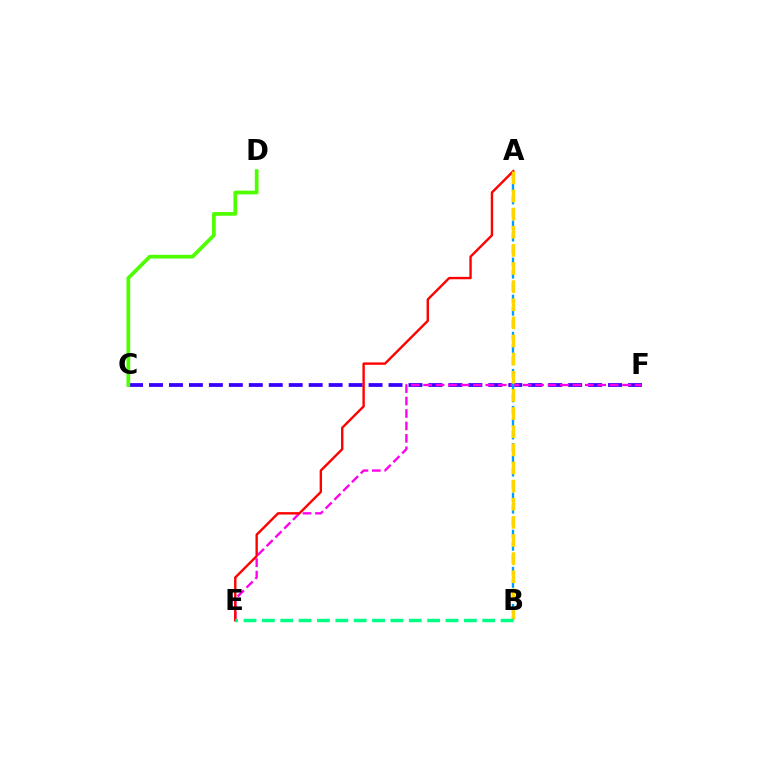{('C', 'F'): [{'color': '#3700ff', 'line_style': 'dashed', 'thickness': 2.71}], ('E', 'F'): [{'color': '#ff00ed', 'line_style': 'dashed', 'thickness': 1.69}], ('A', 'B'): [{'color': '#009eff', 'line_style': 'dashed', 'thickness': 1.68}, {'color': '#ffd500', 'line_style': 'dashed', 'thickness': 2.46}], ('A', 'E'): [{'color': '#ff0000', 'line_style': 'solid', 'thickness': 1.72}], ('C', 'D'): [{'color': '#4fff00', 'line_style': 'solid', 'thickness': 2.68}], ('B', 'E'): [{'color': '#00ff86', 'line_style': 'dashed', 'thickness': 2.49}]}